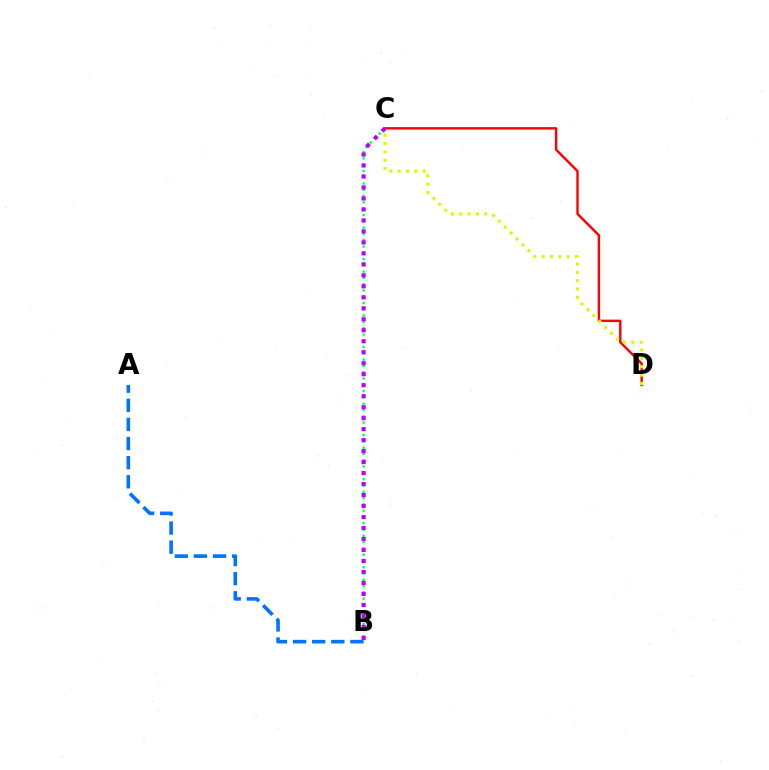{('C', 'D'): [{'color': '#ff0000', 'line_style': 'solid', 'thickness': 1.74}, {'color': '#d1ff00', 'line_style': 'dotted', 'thickness': 2.27}], ('A', 'B'): [{'color': '#0074ff', 'line_style': 'dashed', 'thickness': 2.6}], ('B', 'C'): [{'color': '#00ff5c', 'line_style': 'dotted', 'thickness': 1.71}, {'color': '#b900ff', 'line_style': 'dotted', 'thickness': 2.98}]}